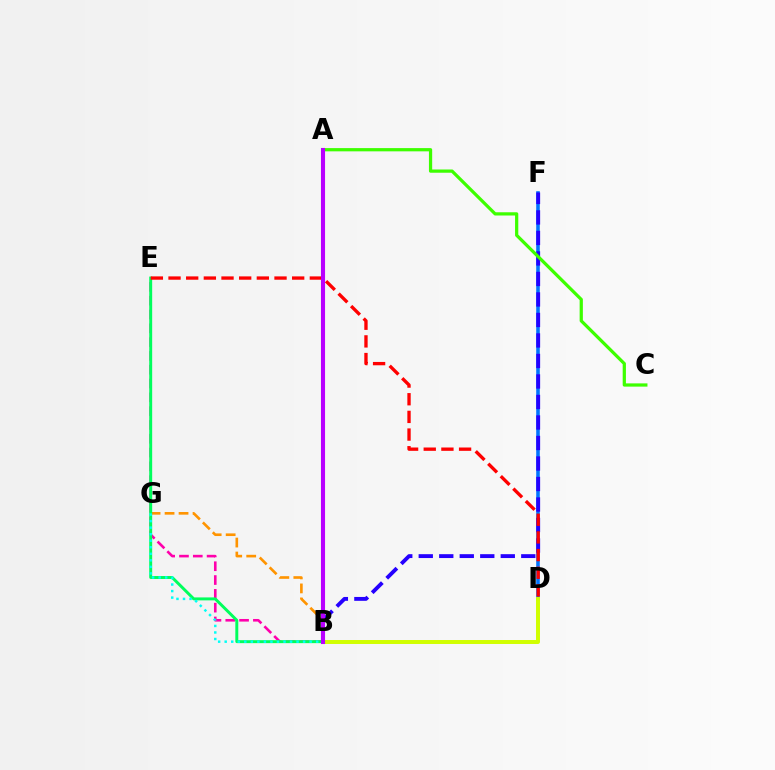{('D', 'F'): [{'color': '#0074ff', 'line_style': 'solid', 'thickness': 2.58}], ('B', 'E'): [{'color': '#ff00ac', 'line_style': 'dashed', 'thickness': 1.88}, {'color': '#00ff5c', 'line_style': 'solid', 'thickness': 2.13}], ('B', 'F'): [{'color': '#2500ff', 'line_style': 'dashed', 'thickness': 2.79}], ('A', 'C'): [{'color': '#3dff00', 'line_style': 'solid', 'thickness': 2.33}], ('B', 'G'): [{'color': '#ff9400', 'line_style': 'dashed', 'thickness': 1.9}, {'color': '#00fff6', 'line_style': 'dotted', 'thickness': 1.78}], ('D', 'E'): [{'color': '#ff0000', 'line_style': 'dashed', 'thickness': 2.4}], ('B', 'D'): [{'color': '#d1ff00', 'line_style': 'solid', 'thickness': 2.84}], ('A', 'B'): [{'color': '#b900ff', 'line_style': 'solid', 'thickness': 2.95}]}